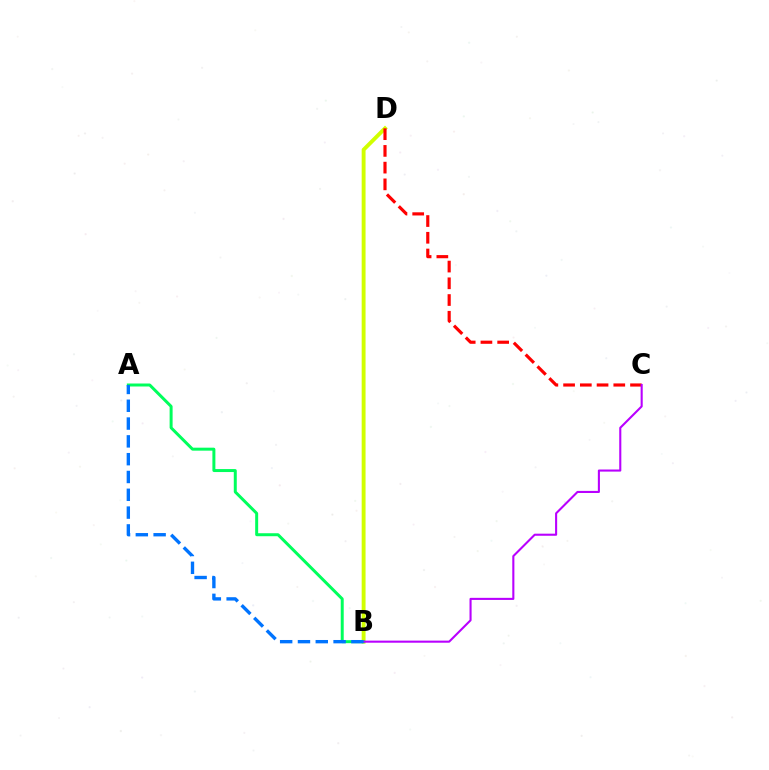{('B', 'D'): [{'color': '#d1ff00', 'line_style': 'solid', 'thickness': 2.8}], ('C', 'D'): [{'color': '#ff0000', 'line_style': 'dashed', 'thickness': 2.27}], ('A', 'B'): [{'color': '#00ff5c', 'line_style': 'solid', 'thickness': 2.15}, {'color': '#0074ff', 'line_style': 'dashed', 'thickness': 2.42}], ('B', 'C'): [{'color': '#b900ff', 'line_style': 'solid', 'thickness': 1.51}]}